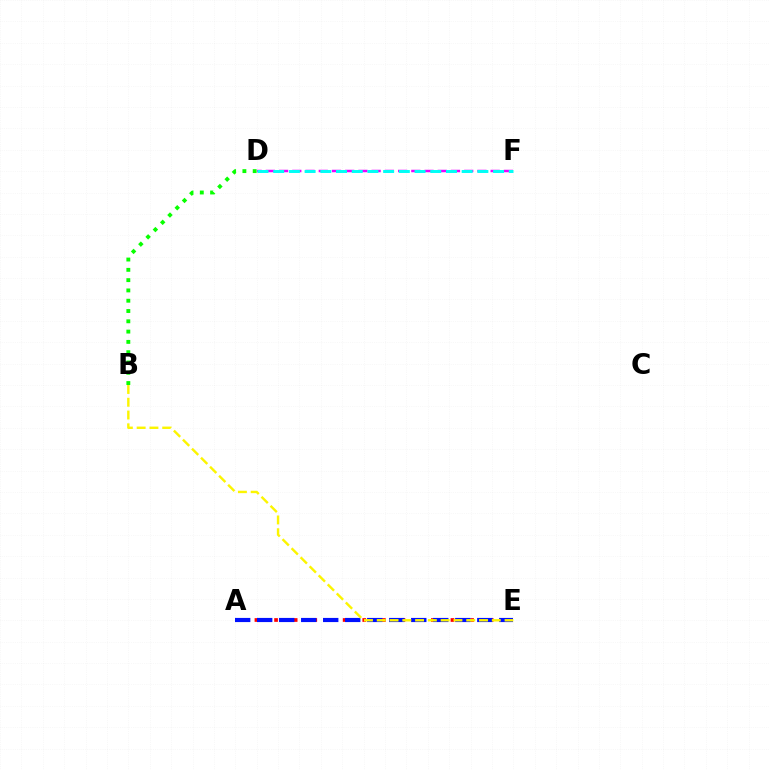{('A', 'E'): [{'color': '#ff0000', 'line_style': 'dotted', 'thickness': 2.66}, {'color': '#0010ff', 'line_style': 'dashed', 'thickness': 2.99}], ('D', 'F'): [{'color': '#ee00ff', 'line_style': 'dashed', 'thickness': 1.8}, {'color': '#00fff6', 'line_style': 'dashed', 'thickness': 2.13}], ('B', 'E'): [{'color': '#fcf500', 'line_style': 'dashed', 'thickness': 1.74}], ('B', 'D'): [{'color': '#08ff00', 'line_style': 'dotted', 'thickness': 2.8}]}